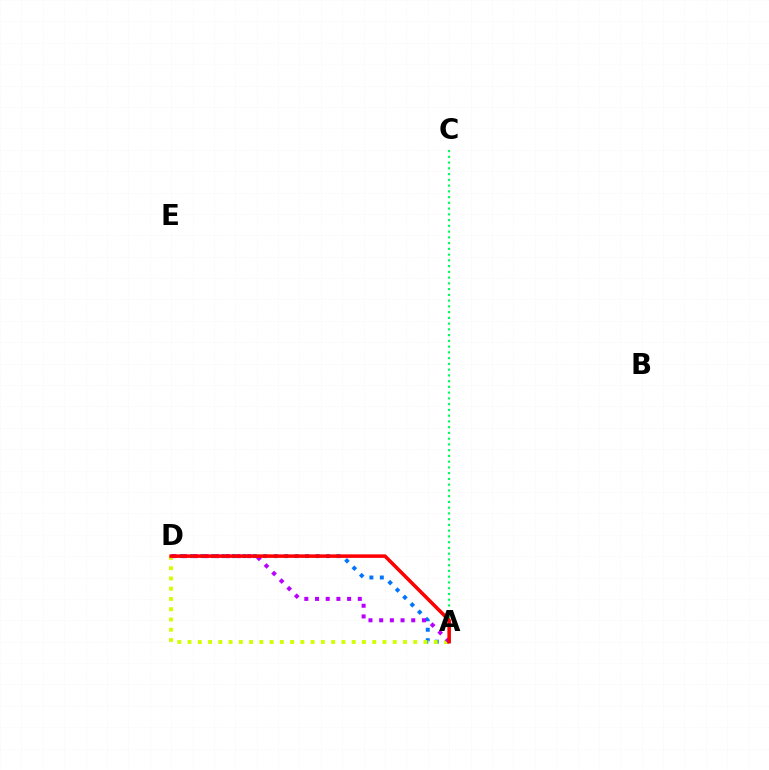{('A', 'D'): [{'color': '#0074ff', 'line_style': 'dotted', 'thickness': 2.84}, {'color': '#d1ff00', 'line_style': 'dotted', 'thickness': 2.79}, {'color': '#b900ff', 'line_style': 'dotted', 'thickness': 2.91}, {'color': '#ff0000', 'line_style': 'solid', 'thickness': 2.55}], ('A', 'C'): [{'color': '#00ff5c', 'line_style': 'dotted', 'thickness': 1.56}]}